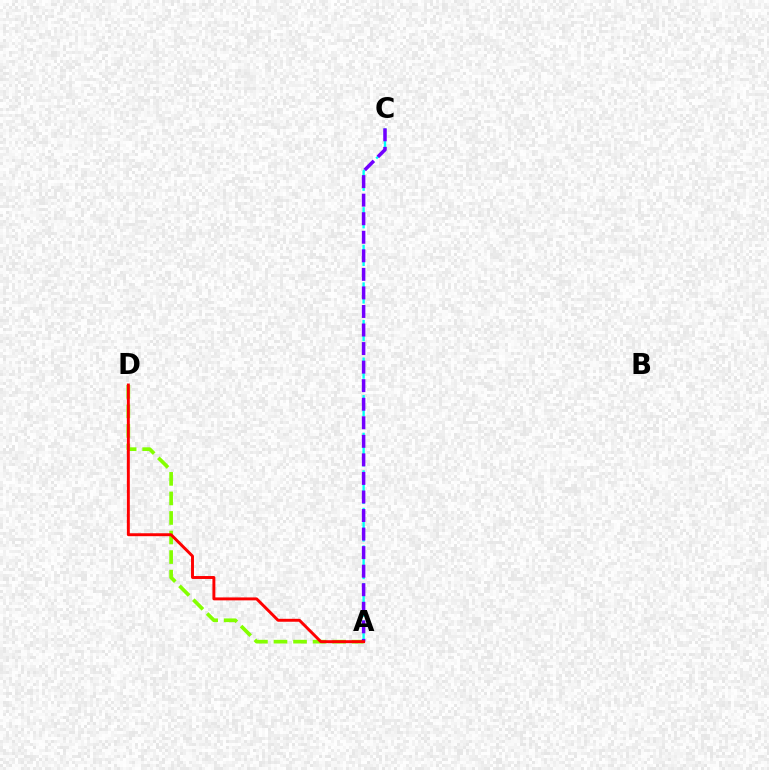{('A', 'C'): [{'color': '#00fff6', 'line_style': 'dashed', 'thickness': 1.7}, {'color': '#7200ff', 'line_style': 'dashed', 'thickness': 2.52}], ('A', 'D'): [{'color': '#84ff00', 'line_style': 'dashed', 'thickness': 2.66}, {'color': '#ff0000', 'line_style': 'solid', 'thickness': 2.11}]}